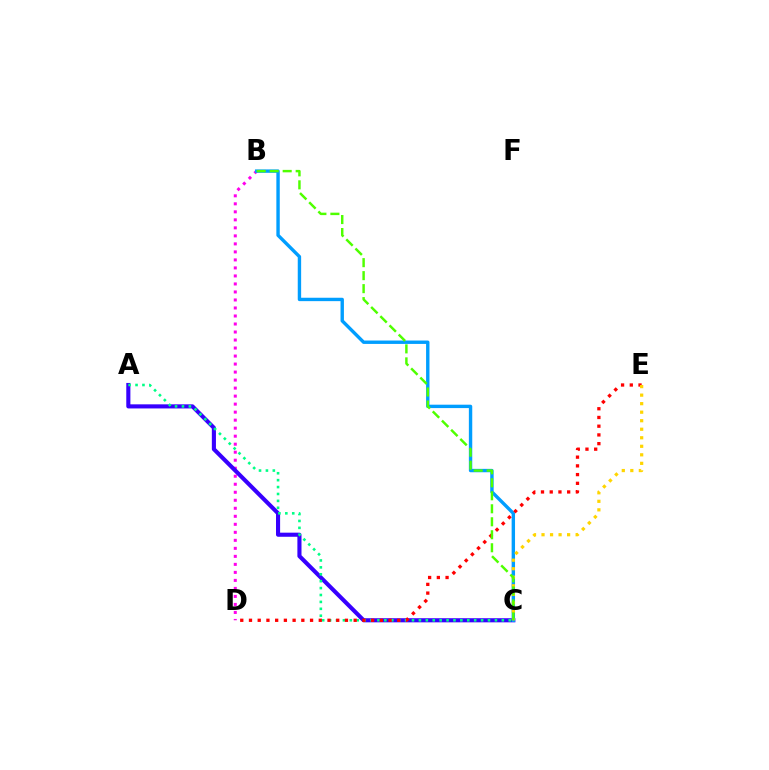{('B', 'D'): [{'color': '#ff00ed', 'line_style': 'dotted', 'thickness': 2.18}], ('A', 'C'): [{'color': '#3700ff', 'line_style': 'solid', 'thickness': 2.96}, {'color': '#00ff86', 'line_style': 'dotted', 'thickness': 1.88}], ('B', 'C'): [{'color': '#009eff', 'line_style': 'solid', 'thickness': 2.44}, {'color': '#4fff00', 'line_style': 'dashed', 'thickness': 1.76}], ('D', 'E'): [{'color': '#ff0000', 'line_style': 'dotted', 'thickness': 2.37}], ('C', 'E'): [{'color': '#ffd500', 'line_style': 'dotted', 'thickness': 2.32}]}